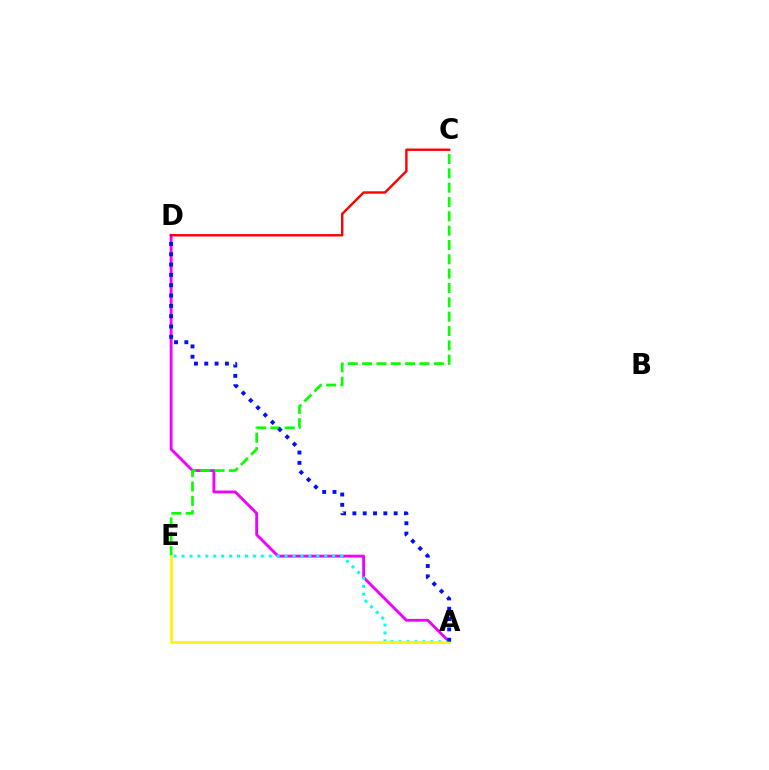{('A', 'D'): [{'color': '#ee00ff', 'line_style': 'solid', 'thickness': 2.05}, {'color': '#0010ff', 'line_style': 'dotted', 'thickness': 2.8}], ('A', 'E'): [{'color': '#00fff6', 'line_style': 'dotted', 'thickness': 2.15}, {'color': '#fcf500', 'line_style': 'solid', 'thickness': 1.91}], ('C', 'E'): [{'color': '#08ff00', 'line_style': 'dashed', 'thickness': 1.95}], ('C', 'D'): [{'color': '#ff0000', 'line_style': 'solid', 'thickness': 1.74}]}